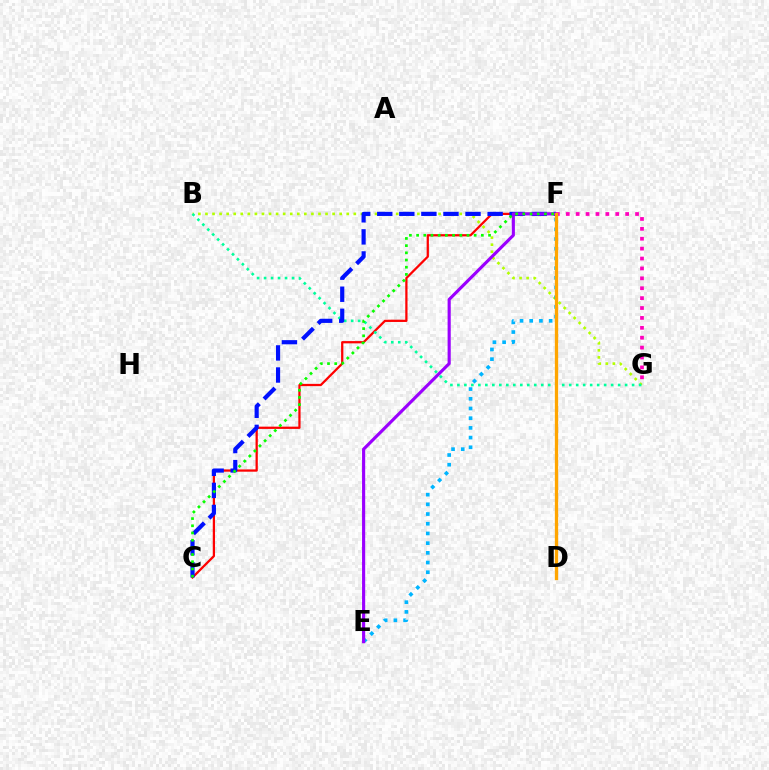{('B', 'G'): [{'color': '#b3ff00', 'line_style': 'dotted', 'thickness': 1.92}, {'color': '#00ff9d', 'line_style': 'dotted', 'thickness': 1.9}], ('C', 'F'): [{'color': '#ff0000', 'line_style': 'solid', 'thickness': 1.63}, {'color': '#0010ff', 'line_style': 'dashed', 'thickness': 3.0}, {'color': '#08ff00', 'line_style': 'dotted', 'thickness': 1.95}], ('E', 'F'): [{'color': '#00b5ff', 'line_style': 'dotted', 'thickness': 2.64}, {'color': '#9b00ff', 'line_style': 'solid', 'thickness': 2.26}], ('F', 'G'): [{'color': '#ff00bd', 'line_style': 'dotted', 'thickness': 2.69}], ('D', 'F'): [{'color': '#ffa500', 'line_style': 'solid', 'thickness': 2.38}]}